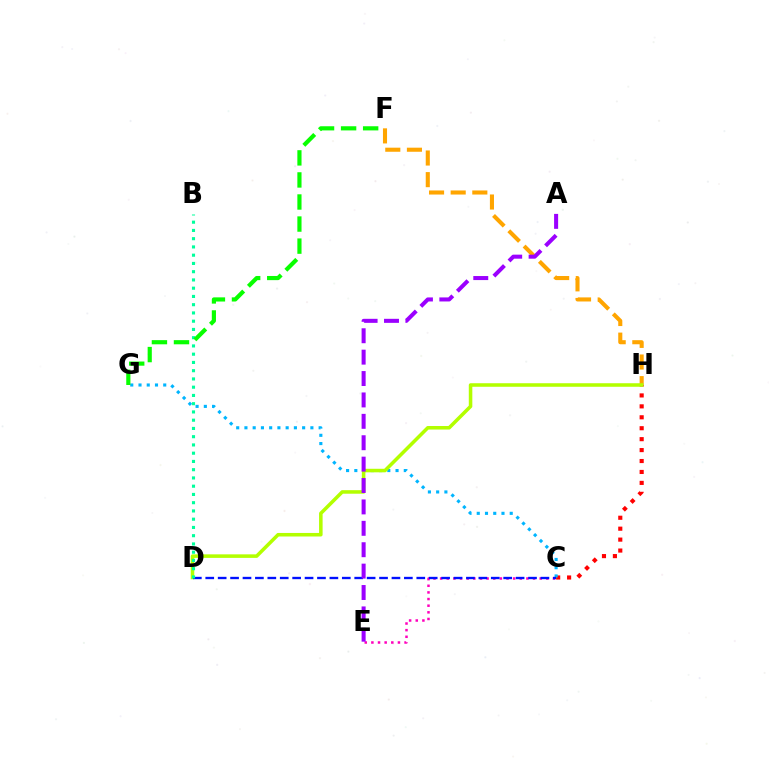{('C', 'H'): [{'color': '#ff0000', 'line_style': 'dotted', 'thickness': 2.97}], ('C', 'G'): [{'color': '#00b5ff', 'line_style': 'dotted', 'thickness': 2.24}], ('C', 'E'): [{'color': '#ff00bd', 'line_style': 'dotted', 'thickness': 1.8}], ('F', 'H'): [{'color': '#ffa500', 'line_style': 'dashed', 'thickness': 2.94}], ('D', 'H'): [{'color': '#b3ff00', 'line_style': 'solid', 'thickness': 2.55}], ('C', 'D'): [{'color': '#0010ff', 'line_style': 'dashed', 'thickness': 1.69}], ('B', 'D'): [{'color': '#00ff9d', 'line_style': 'dotted', 'thickness': 2.24}], ('A', 'E'): [{'color': '#9b00ff', 'line_style': 'dashed', 'thickness': 2.91}], ('F', 'G'): [{'color': '#08ff00', 'line_style': 'dashed', 'thickness': 3.0}]}